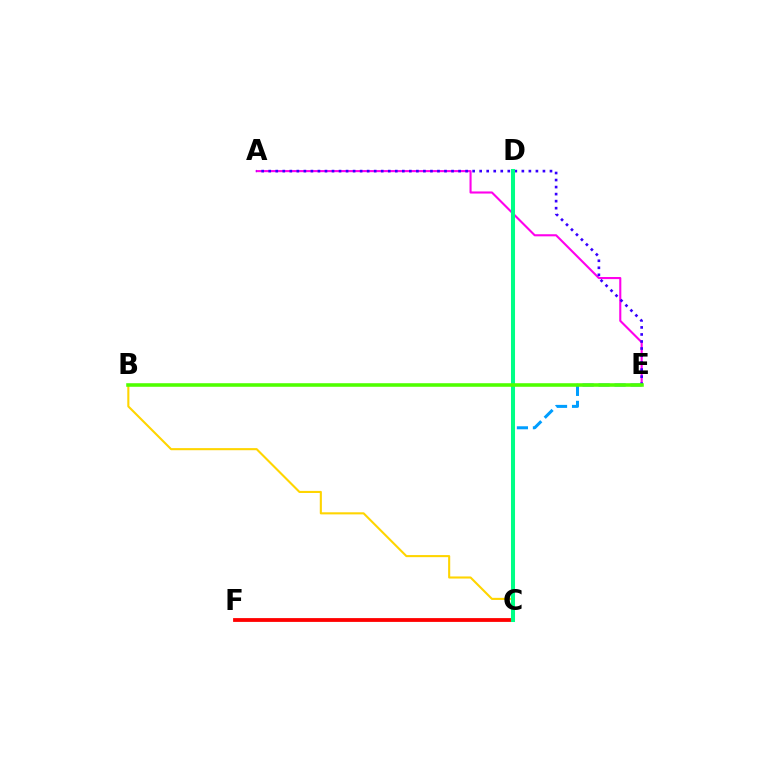{('C', 'F'): [{'color': '#ff0000', 'line_style': 'solid', 'thickness': 2.74}], ('A', 'E'): [{'color': '#ff00ed', 'line_style': 'solid', 'thickness': 1.51}, {'color': '#3700ff', 'line_style': 'dotted', 'thickness': 1.91}], ('C', 'E'): [{'color': '#009eff', 'line_style': 'dashed', 'thickness': 2.17}], ('B', 'C'): [{'color': '#ffd500', 'line_style': 'solid', 'thickness': 1.51}], ('C', 'D'): [{'color': '#00ff86', 'line_style': 'solid', 'thickness': 2.91}], ('B', 'E'): [{'color': '#4fff00', 'line_style': 'solid', 'thickness': 2.56}]}